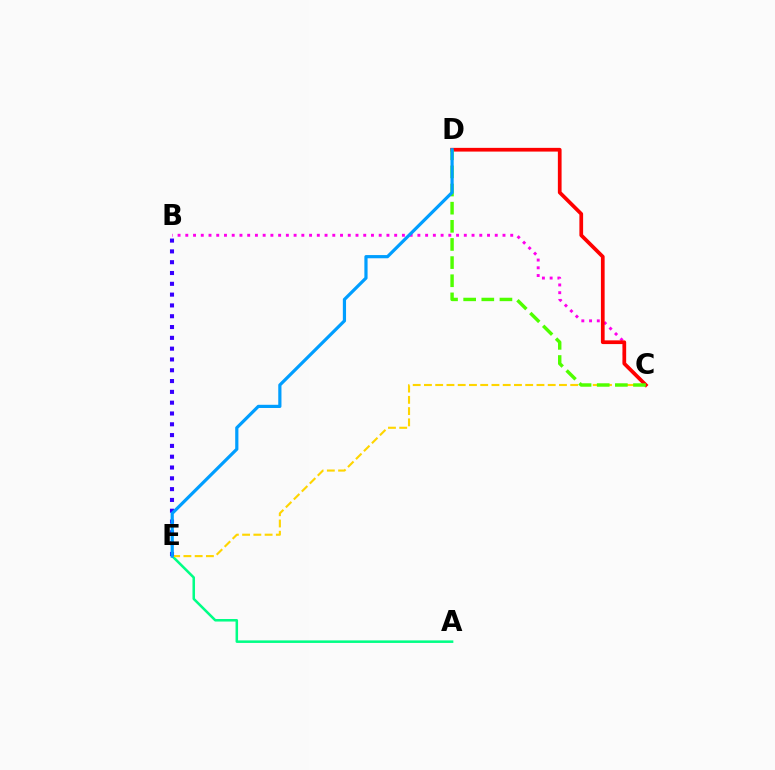{('A', 'E'): [{'color': '#00ff86', 'line_style': 'solid', 'thickness': 1.82}], ('B', 'C'): [{'color': '#ff00ed', 'line_style': 'dotted', 'thickness': 2.1}], ('C', 'E'): [{'color': '#ffd500', 'line_style': 'dashed', 'thickness': 1.53}], ('C', 'D'): [{'color': '#ff0000', 'line_style': 'solid', 'thickness': 2.68}, {'color': '#4fff00', 'line_style': 'dashed', 'thickness': 2.46}], ('B', 'E'): [{'color': '#3700ff', 'line_style': 'dotted', 'thickness': 2.94}], ('D', 'E'): [{'color': '#009eff', 'line_style': 'solid', 'thickness': 2.31}]}